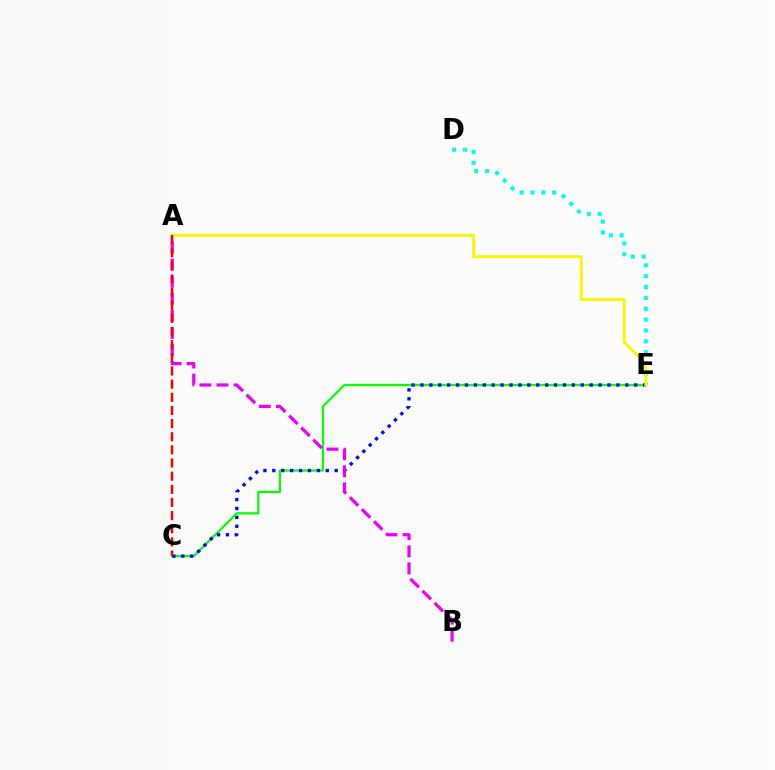{('C', 'E'): [{'color': '#08ff00', 'line_style': 'solid', 'thickness': 1.61}, {'color': '#0010ff', 'line_style': 'dotted', 'thickness': 2.42}], ('D', 'E'): [{'color': '#00fff6', 'line_style': 'dotted', 'thickness': 2.95}], ('A', 'B'): [{'color': '#ee00ff', 'line_style': 'dashed', 'thickness': 2.32}], ('A', 'E'): [{'color': '#fcf500', 'line_style': 'solid', 'thickness': 2.08}], ('A', 'C'): [{'color': '#ff0000', 'line_style': 'dashed', 'thickness': 1.79}]}